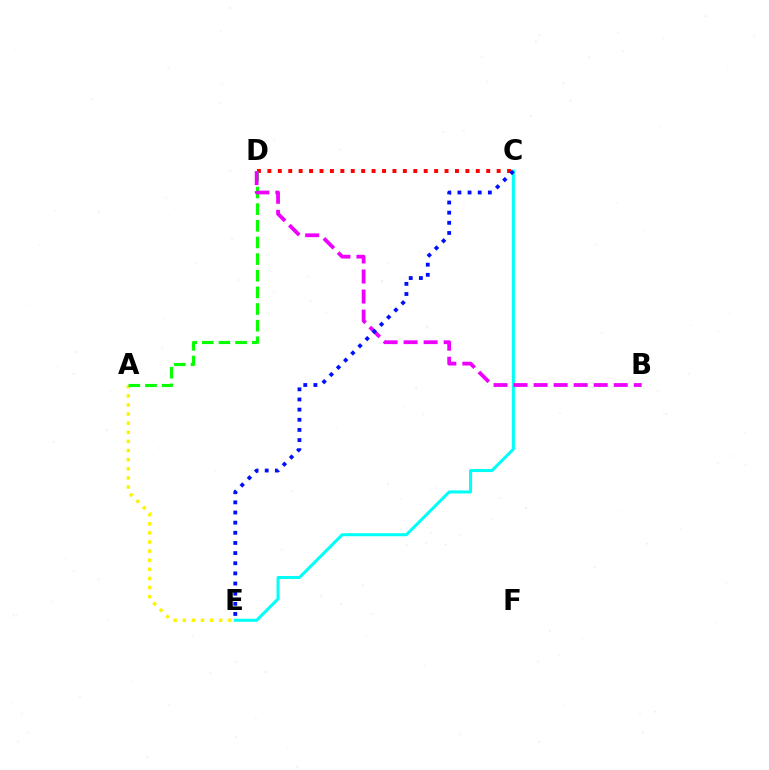{('C', 'D'): [{'color': '#ff0000', 'line_style': 'dotted', 'thickness': 2.83}], ('A', 'E'): [{'color': '#fcf500', 'line_style': 'dotted', 'thickness': 2.48}], ('C', 'E'): [{'color': '#00fff6', 'line_style': 'solid', 'thickness': 2.18}, {'color': '#0010ff', 'line_style': 'dotted', 'thickness': 2.76}], ('A', 'D'): [{'color': '#08ff00', 'line_style': 'dashed', 'thickness': 2.26}], ('B', 'D'): [{'color': '#ee00ff', 'line_style': 'dashed', 'thickness': 2.72}]}